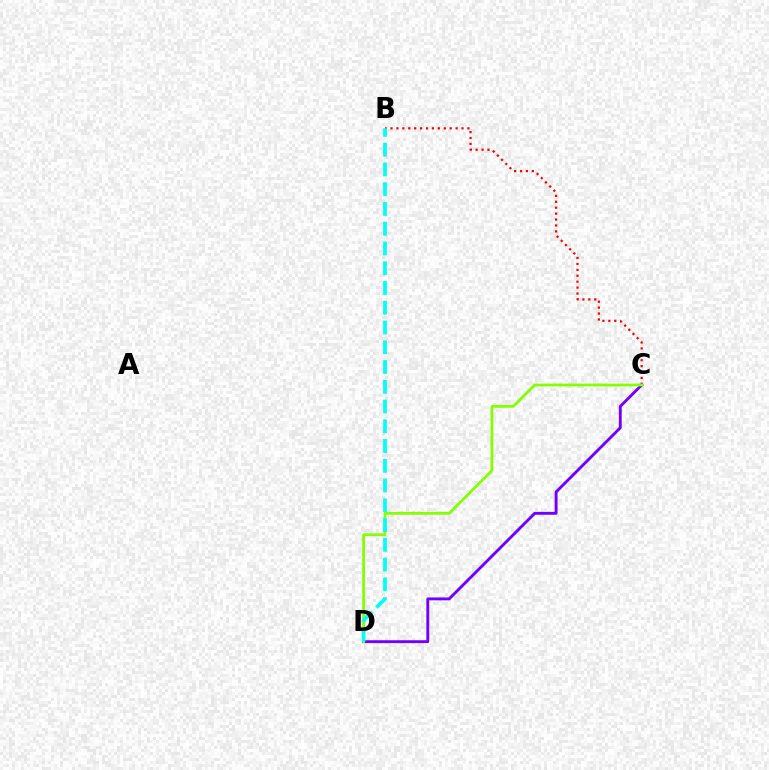{('B', 'C'): [{'color': '#ff0000', 'line_style': 'dotted', 'thickness': 1.61}], ('C', 'D'): [{'color': '#7200ff', 'line_style': 'solid', 'thickness': 2.07}, {'color': '#84ff00', 'line_style': 'solid', 'thickness': 1.99}], ('B', 'D'): [{'color': '#00fff6', 'line_style': 'dashed', 'thickness': 2.68}]}